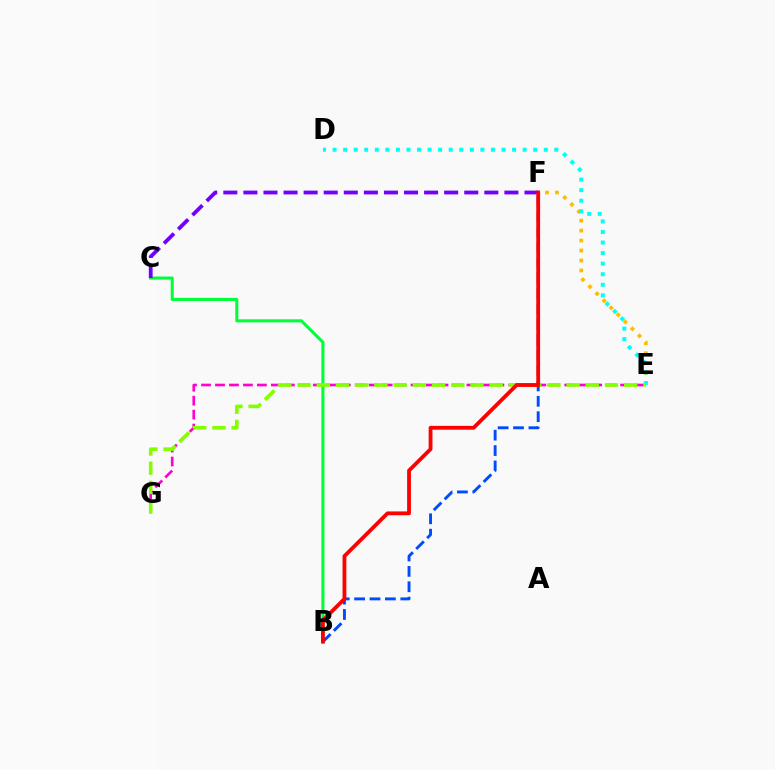{('E', 'G'): [{'color': '#ff00cf', 'line_style': 'dashed', 'thickness': 1.9}, {'color': '#84ff00', 'line_style': 'dashed', 'thickness': 2.61}], ('E', 'F'): [{'color': '#ffbd00', 'line_style': 'dotted', 'thickness': 2.71}], ('B', 'C'): [{'color': '#00ff39', 'line_style': 'solid', 'thickness': 2.21}], ('D', 'E'): [{'color': '#00fff6', 'line_style': 'dotted', 'thickness': 2.87}], ('C', 'F'): [{'color': '#7200ff', 'line_style': 'dashed', 'thickness': 2.73}], ('B', 'F'): [{'color': '#004bff', 'line_style': 'dashed', 'thickness': 2.09}, {'color': '#ff0000', 'line_style': 'solid', 'thickness': 2.75}]}